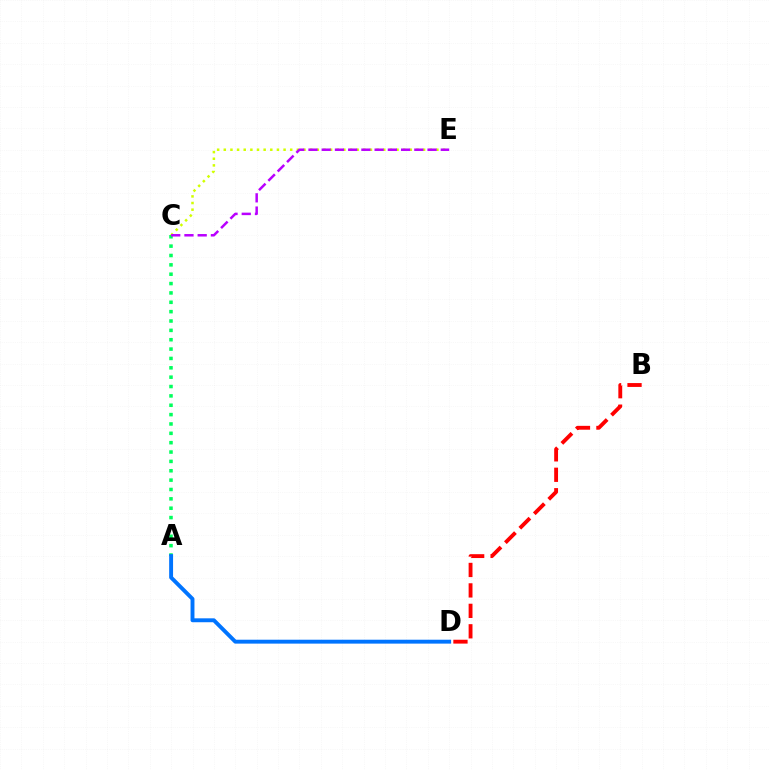{('A', 'C'): [{'color': '#00ff5c', 'line_style': 'dotted', 'thickness': 2.54}], ('C', 'E'): [{'color': '#d1ff00', 'line_style': 'dotted', 'thickness': 1.8}, {'color': '#b900ff', 'line_style': 'dashed', 'thickness': 1.8}], ('B', 'D'): [{'color': '#ff0000', 'line_style': 'dashed', 'thickness': 2.78}], ('A', 'D'): [{'color': '#0074ff', 'line_style': 'solid', 'thickness': 2.81}]}